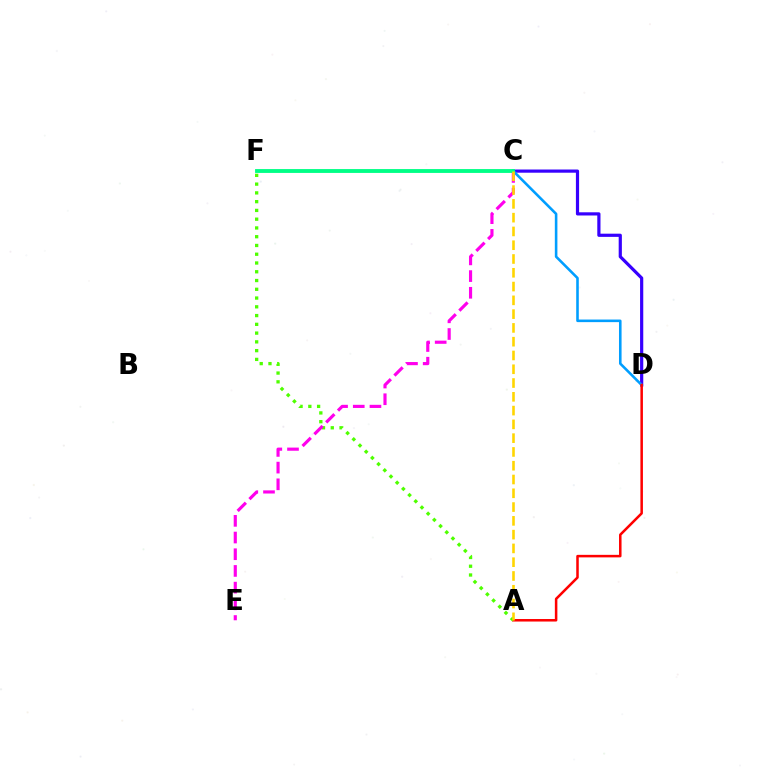{('C', 'D'): [{'color': '#3700ff', 'line_style': 'solid', 'thickness': 2.3}, {'color': '#009eff', 'line_style': 'solid', 'thickness': 1.86}], ('A', 'D'): [{'color': '#ff0000', 'line_style': 'solid', 'thickness': 1.82}], ('A', 'F'): [{'color': '#4fff00', 'line_style': 'dotted', 'thickness': 2.38}], ('C', 'E'): [{'color': '#ff00ed', 'line_style': 'dashed', 'thickness': 2.27}], ('C', 'F'): [{'color': '#00ff86', 'line_style': 'solid', 'thickness': 2.77}], ('A', 'C'): [{'color': '#ffd500', 'line_style': 'dashed', 'thickness': 1.87}]}